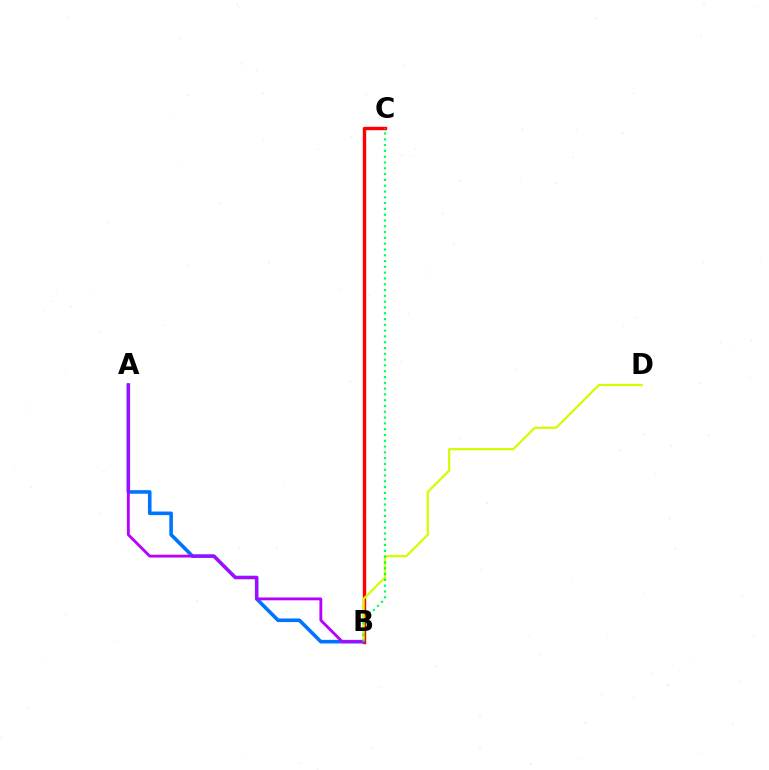{('A', 'B'): [{'color': '#0074ff', 'line_style': 'solid', 'thickness': 2.6}, {'color': '#b900ff', 'line_style': 'solid', 'thickness': 2.04}], ('B', 'C'): [{'color': '#ff0000', 'line_style': 'solid', 'thickness': 2.43}, {'color': '#00ff5c', 'line_style': 'dotted', 'thickness': 1.57}], ('B', 'D'): [{'color': '#d1ff00', 'line_style': 'solid', 'thickness': 1.6}]}